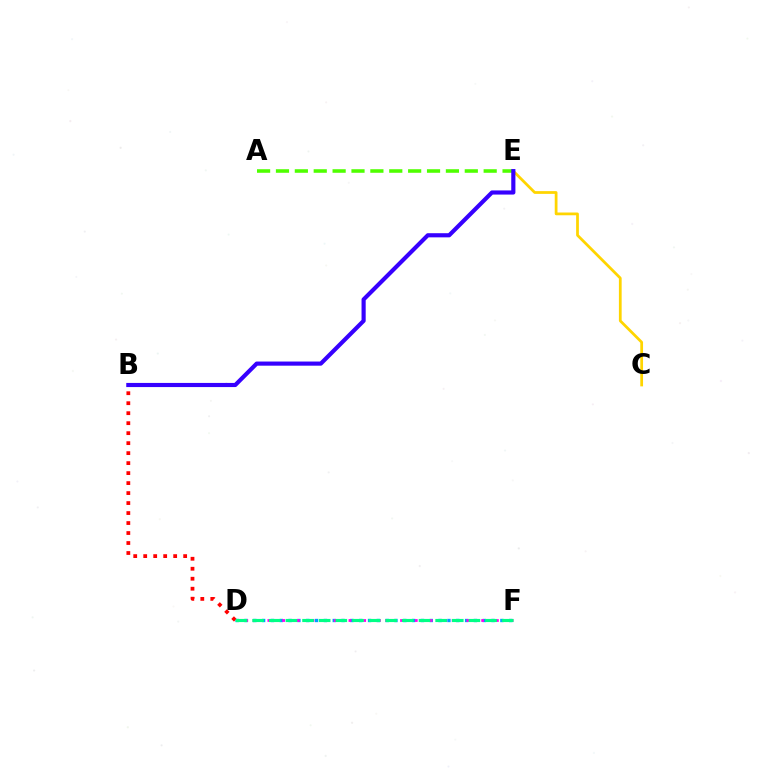{('C', 'E'): [{'color': '#ffd500', 'line_style': 'solid', 'thickness': 1.98}], ('D', 'F'): [{'color': '#009eff', 'line_style': 'dotted', 'thickness': 2.4}, {'color': '#ff00ed', 'line_style': 'dotted', 'thickness': 2.0}, {'color': '#00ff86', 'line_style': 'dashed', 'thickness': 2.26}], ('B', 'D'): [{'color': '#ff0000', 'line_style': 'dotted', 'thickness': 2.71}], ('A', 'E'): [{'color': '#4fff00', 'line_style': 'dashed', 'thickness': 2.57}], ('B', 'E'): [{'color': '#3700ff', 'line_style': 'solid', 'thickness': 2.98}]}